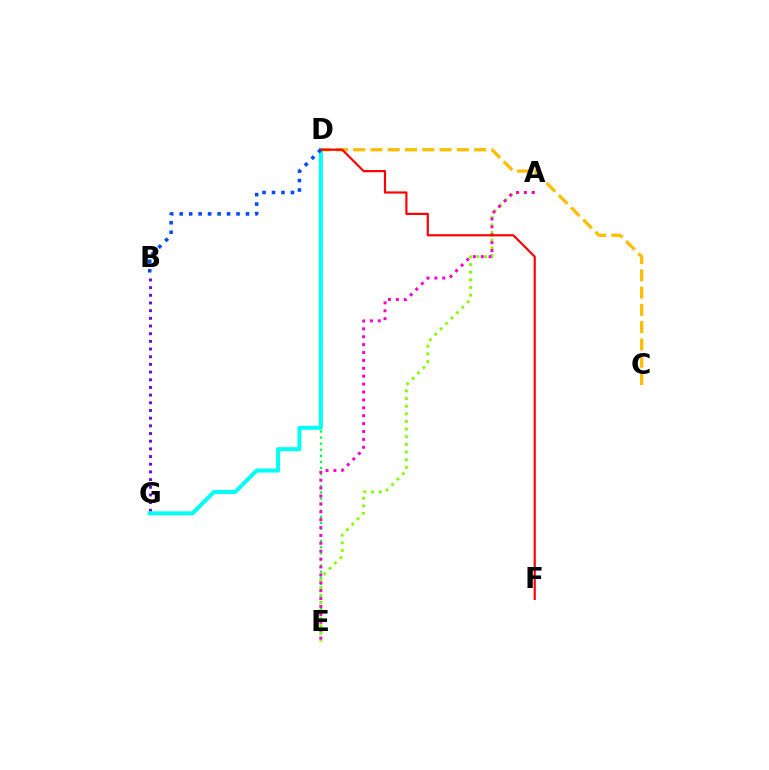{('C', 'D'): [{'color': '#ffbd00', 'line_style': 'dashed', 'thickness': 2.35}], ('D', 'E'): [{'color': '#00ff39', 'line_style': 'dotted', 'thickness': 1.66}], ('A', 'E'): [{'color': '#84ff00', 'line_style': 'dotted', 'thickness': 2.08}, {'color': '#ff00cf', 'line_style': 'dotted', 'thickness': 2.14}], ('B', 'G'): [{'color': '#7200ff', 'line_style': 'dotted', 'thickness': 2.09}], ('D', 'G'): [{'color': '#00fff6', 'line_style': 'solid', 'thickness': 2.89}], ('B', 'D'): [{'color': '#004bff', 'line_style': 'dotted', 'thickness': 2.57}], ('D', 'F'): [{'color': '#ff0000', 'line_style': 'solid', 'thickness': 1.57}]}